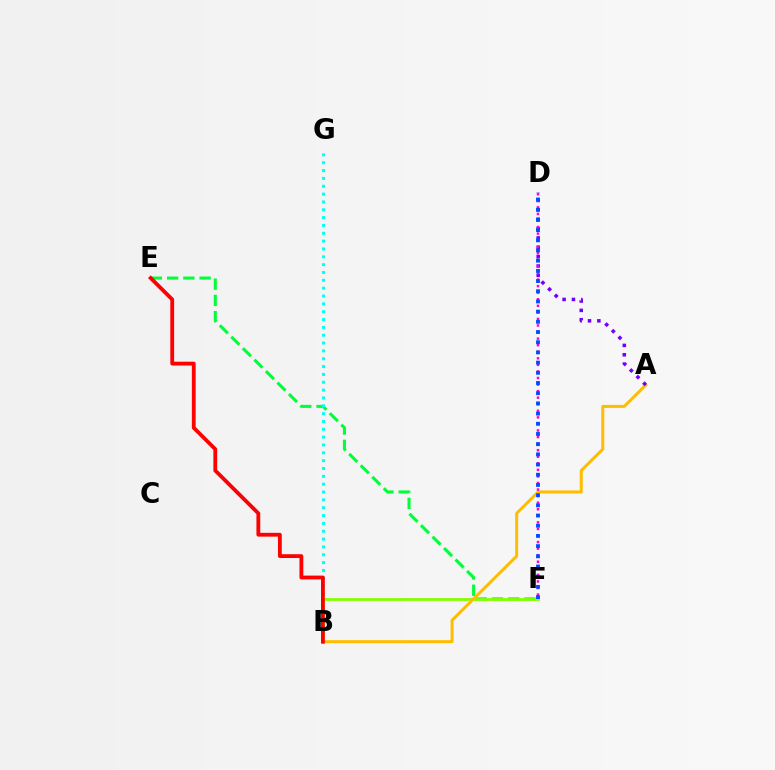{('E', 'F'): [{'color': '#00ff39', 'line_style': 'dashed', 'thickness': 2.21}], ('B', 'G'): [{'color': '#00fff6', 'line_style': 'dotted', 'thickness': 2.13}], ('B', 'F'): [{'color': '#84ff00', 'line_style': 'solid', 'thickness': 2.0}], ('A', 'B'): [{'color': '#ffbd00', 'line_style': 'solid', 'thickness': 2.16}], ('A', 'D'): [{'color': '#7200ff', 'line_style': 'dotted', 'thickness': 2.54}], ('D', 'F'): [{'color': '#ff00cf', 'line_style': 'dotted', 'thickness': 1.78}, {'color': '#004bff', 'line_style': 'dotted', 'thickness': 2.77}], ('B', 'E'): [{'color': '#ff0000', 'line_style': 'solid', 'thickness': 2.74}]}